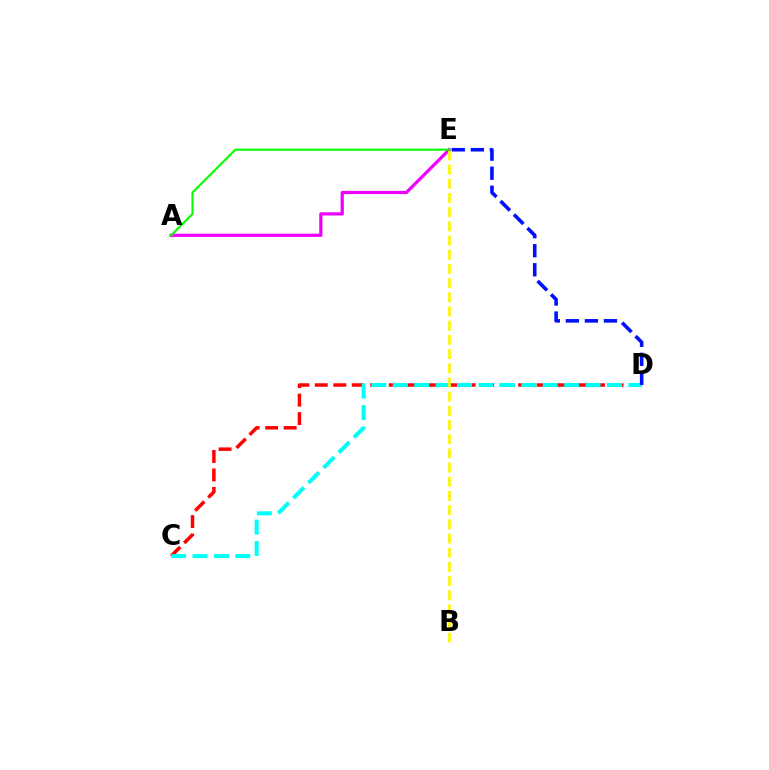{('C', 'D'): [{'color': '#ff0000', 'line_style': 'dashed', 'thickness': 2.51}, {'color': '#00fff6', 'line_style': 'dashed', 'thickness': 2.91}], ('A', 'E'): [{'color': '#ee00ff', 'line_style': 'solid', 'thickness': 2.31}, {'color': '#08ff00', 'line_style': 'solid', 'thickness': 1.52}], ('B', 'E'): [{'color': '#fcf500', 'line_style': 'dashed', 'thickness': 1.93}], ('D', 'E'): [{'color': '#0010ff', 'line_style': 'dashed', 'thickness': 2.59}]}